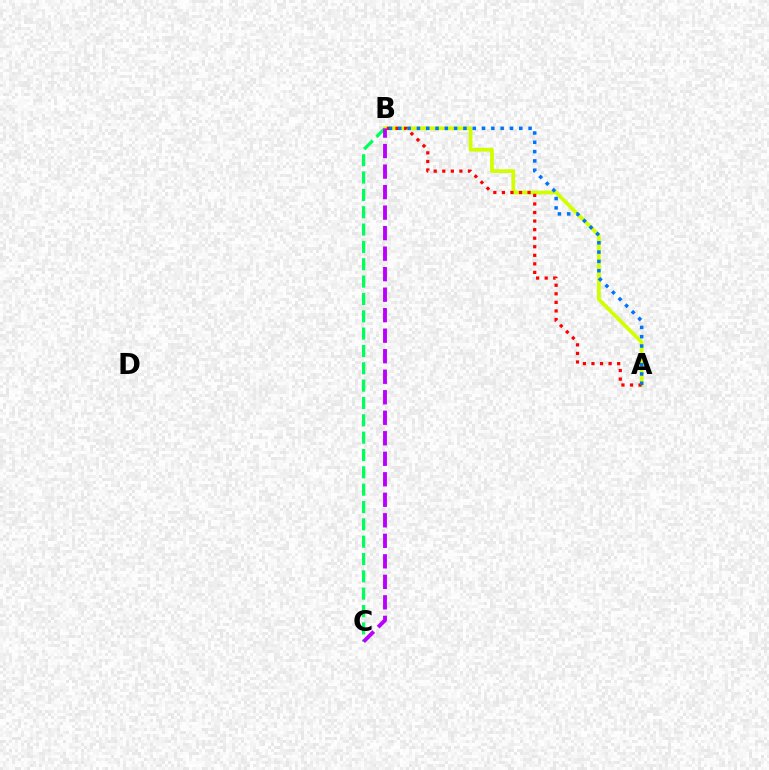{('B', 'C'): [{'color': '#00ff5c', 'line_style': 'dashed', 'thickness': 2.36}, {'color': '#b900ff', 'line_style': 'dashed', 'thickness': 2.79}], ('A', 'B'): [{'color': '#d1ff00', 'line_style': 'solid', 'thickness': 2.69}, {'color': '#ff0000', 'line_style': 'dotted', 'thickness': 2.33}, {'color': '#0074ff', 'line_style': 'dotted', 'thickness': 2.53}]}